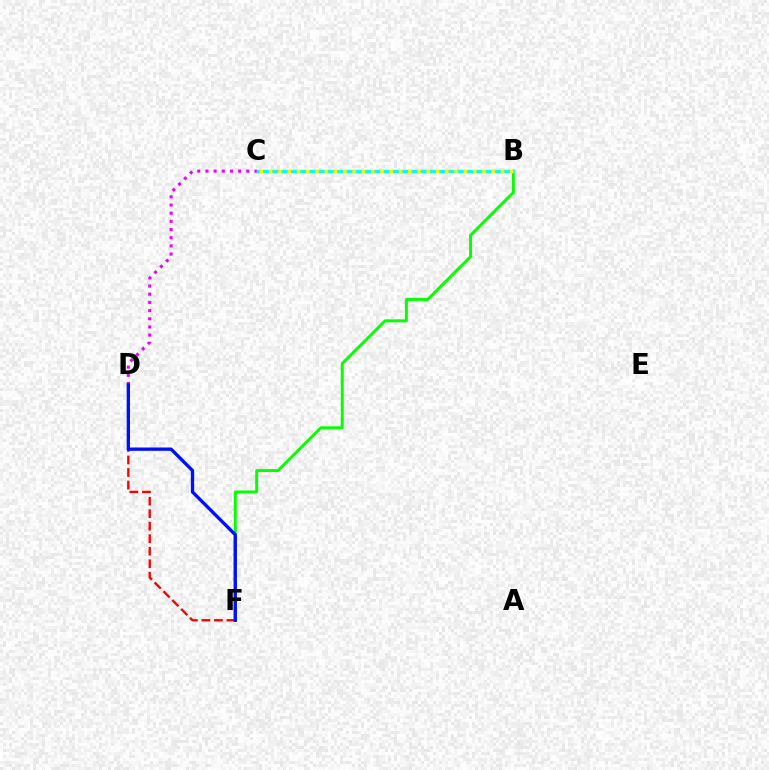{('B', 'F'): [{'color': '#08ff00', 'line_style': 'solid', 'thickness': 2.13}], ('B', 'C'): [{'color': '#00fff6', 'line_style': 'solid', 'thickness': 2.37}, {'color': '#fcf500', 'line_style': 'dotted', 'thickness': 2.52}], ('C', 'D'): [{'color': '#ee00ff', 'line_style': 'dotted', 'thickness': 2.22}], ('D', 'F'): [{'color': '#ff0000', 'line_style': 'dashed', 'thickness': 1.7}, {'color': '#0010ff', 'line_style': 'solid', 'thickness': 2.4}]}